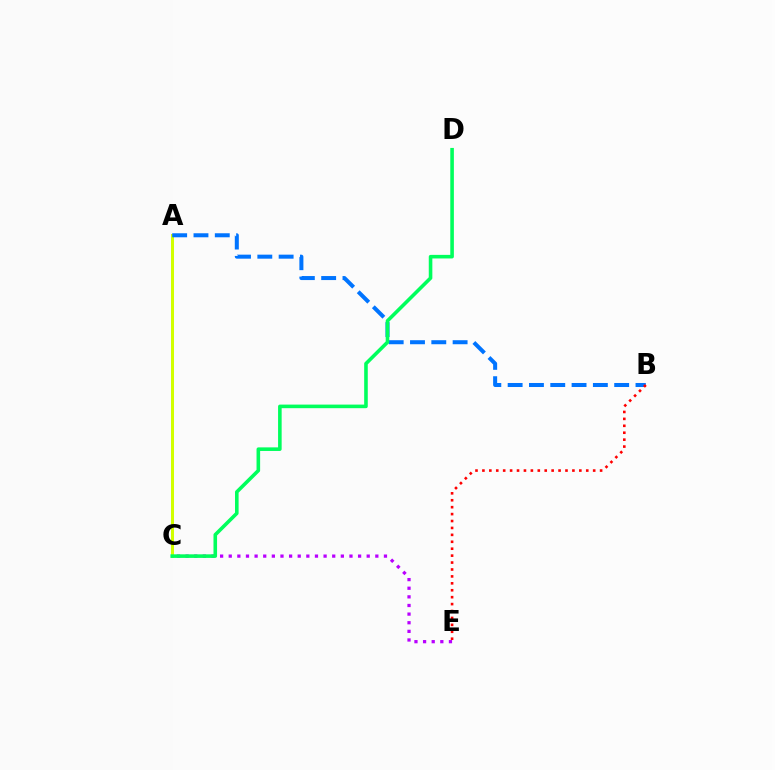{('A', 'C'): [{'color': '#d1ff00', 'line_style': 'solid', 'thickness': 2.16}], ('A', 'B'): [{'color': '#0074ff', 'line_style': 'dashed', 'thickness': 2.89}], ('C', 'E'): [{'color': '#b900ff', 'line_style': 'dotted', 'thickness': 2.34}], ('B', 'E'): [{'color': '#ff0000', 'line_style': 'dotted', 'thickness': 1.88}], ('C', 'D'): [{'color': '#00ff5c', 'line_style': 'solid', 'thickness': 2.58}]}